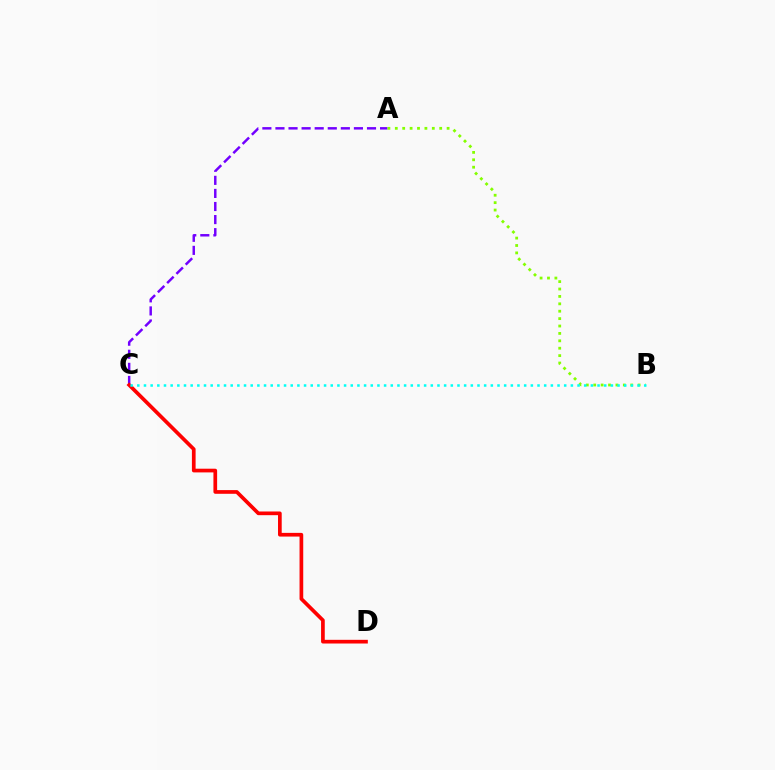{('A', 'C'): [{'color': '#7200ff', 'line_style': 'dashed', 'thickness': 1.78}], ('A', 'B'): [{'color': '#84ff00', 'line_style': 'dotted', 'thickness': 2.01}], ('C', 'D'): [{'color': '#ff0000', 'line_style': 'solid', 'thickness': 2.66}], ('B', 'C'): [{'color': '#00fff6', 'line_style': 'dotted', 'thickness': 1.81}]}